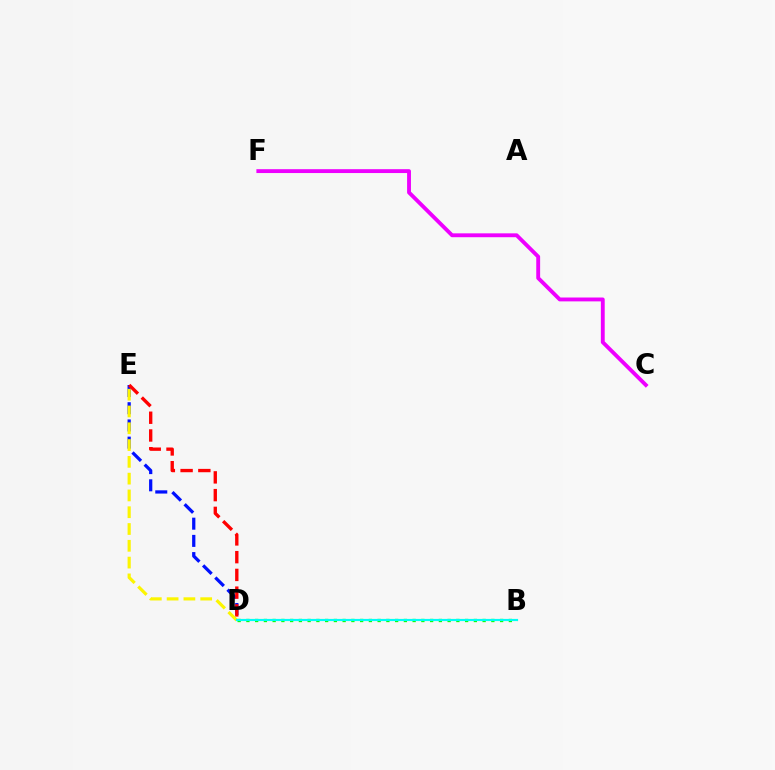{('D', 'E'): [{'color': '#0010ff', 'line_style': 'dashed', 'thickness': 2.34}, {'color': '#ff0000', 'line_style': 'dashed', 'thickness': 2.41}, {'color': '#fcf500', 'line_style': 'dashed', 'thickness': 2.28}], ('B', 'D'): [{'color': '#08ff00', 'line_style': 'dotted', 'thickness': 2.38}, {'color': '#00fff6', 'line_style': 'solid', 'thickness': 1.56}], ('C', 'F'): [{'color': '#ee00ff', 'line_style': 'solid', 'thickness': 2.78}]}